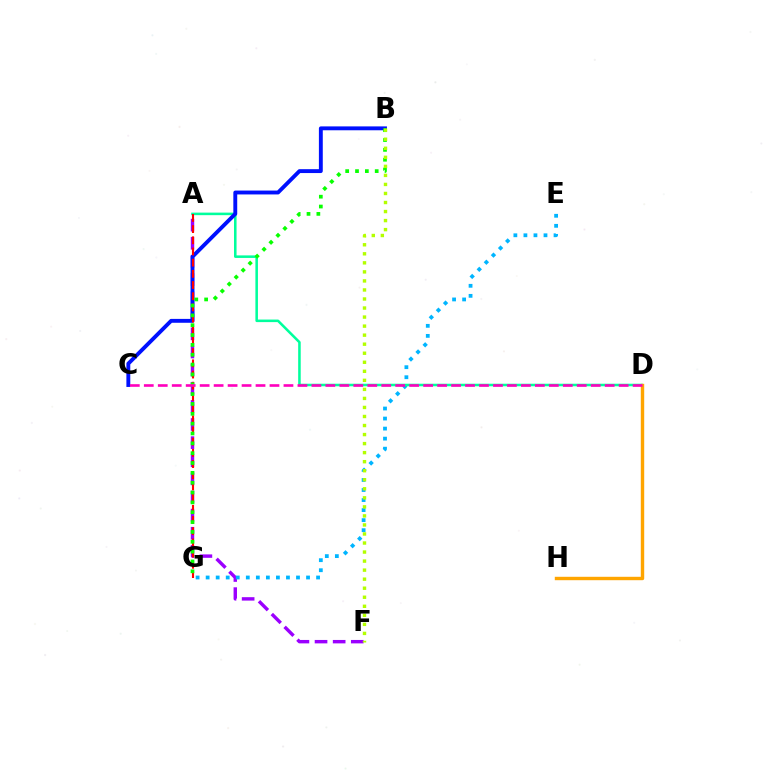{('A', 'F'): [{'color': '#9b00ff', 'line_style': 'dashed', 'thickness': 2.46}], ('E', 'G'): [{'color': '#00b5ff', 'line_style': 'dotted', 'thickness': 2.73}], ('A', 'D'): [{'color': '#00ff9d', 'line_style': 'solid', 'thickness': 1.84}], ('B', 'C'): [{'color': '#0010ff', 'line_style': 'solid', 'thickness': 2.79}], ('A', 'G'): [{'color': '#ff0000', 'line_style': 'dashed', 'thickness': 1.52}], ('B', 'G'): [{'color': '#08ff00', 'line_style': 'dotted', 'thickness': 2.67}], ('B', 'F'): [{'color': '#b3ff00', 'line_style': 'dotted', 'thickness': 2.46}], ('D', 'H'): [{'color': '#ffa500', 'line_style': 'solid', 'thickness': 2.45}], ('C', 'D'): [{'color': '#ff00bd', 'line_style': 'dashed', 'thickness': 1.9}]}